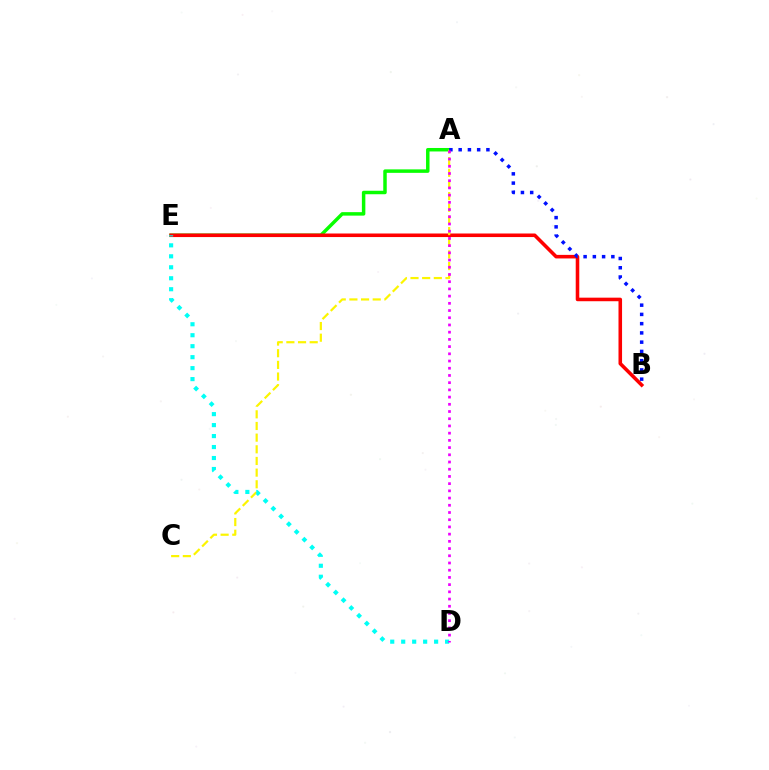{('A', 'E'): [{'color': '#08ff00', 'line_style': 'solid', 'thickness': 2.5}], ('B', 'E'): [{'color': '#ff0000', 'line_style': 'solid', 'thickness': 2.57}], ('A', 'C'): [{'color': '#fcf500', 'line_style': 'dashed', 'thickness': 1.58}], ('D', 'E'): [{'color': '#00fff6', 'line_style': 'dotted', 'thickness': 2.98}], ('A', 'B'): [{'color': '#0010ff', 'line_style': 'dotted', 'thickness': 2.51}], ('A', 'D'): [{'color': '#ee00ff', 'line_style': 'dotted', 'thickness': 1.96}]}